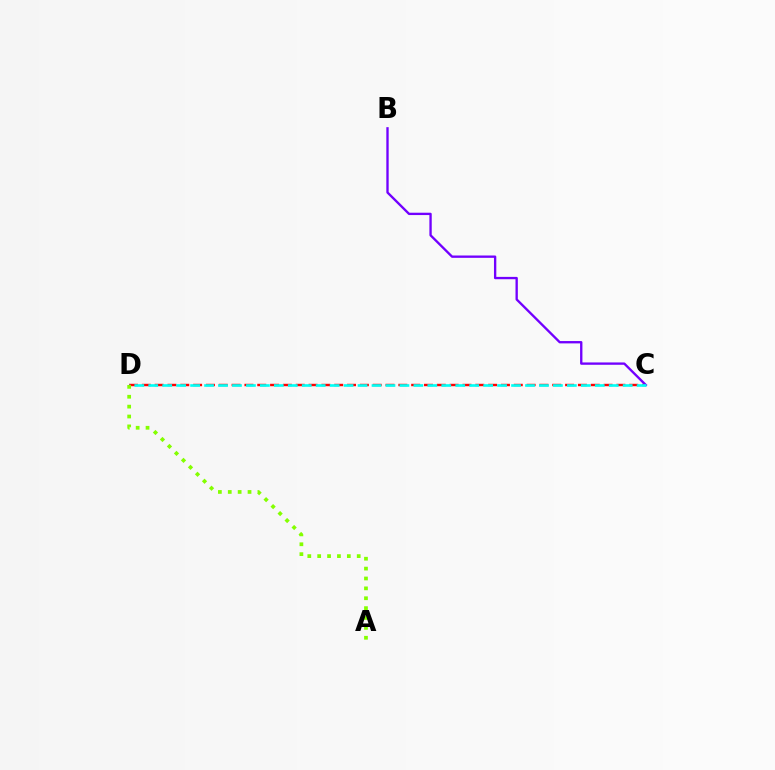{('C', 'D'): [{'color': '#ff0000', 'line_style': 'dashed', 'thickness': 1.74}, {'color': '#00fff6', 'line_style': 'dashed', 'thickness': 1.9}], ('B', 'C'): [{'color': '#7200ff', 'line_style': 'solid', 'thickness': 1.69}], ('A', 'D'): [{'color': '#84ff00', 'line_style': 'dotted', 'thickness': 2.68}]}